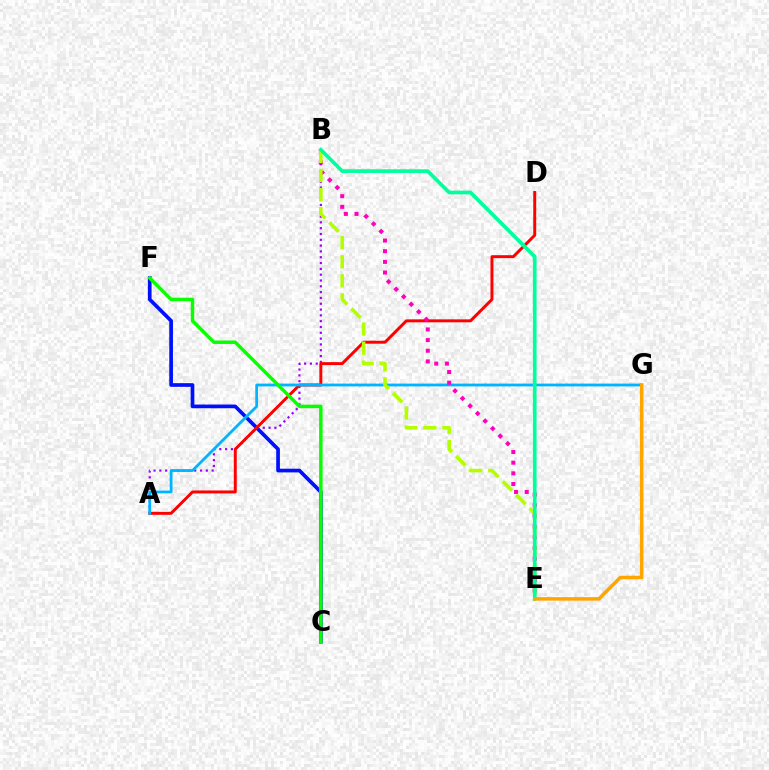{('A', 'B'): [{'color': '#9b00ff', 'line_style': 'dotted', 'thickness': 1.58}], ('C', 'F'): [{'color': '#0010ff', 'line_style': 'solid', 'thickness': 2.66}, {'color': '#08ff00', 'line_style': 'solid', 'thickness': 2.49}], ('A', 'D'): [{'color': '#ff0000', 'line_style': 'solid', 'thickness': 2.13}], ('A', 'G'): [{'color': '#00b5ff', 'line_style': 'solid', 'thickness': 2.02}], ('B', 'E'): [{'color': '#ff00bd', 'line_style': 'dotted', 'thickness': 2.9}, {'color': '#b3ff00', 'line_style': 'dashed', 'thickness': 2.59}, {'color': '#00ff9d', 'line_style': 'solid', 'thickness': 2.65}], ('E', 'G'): [{'color': '#ffa500', 'line_style': 'solid', 'thickness': 2.52}]}